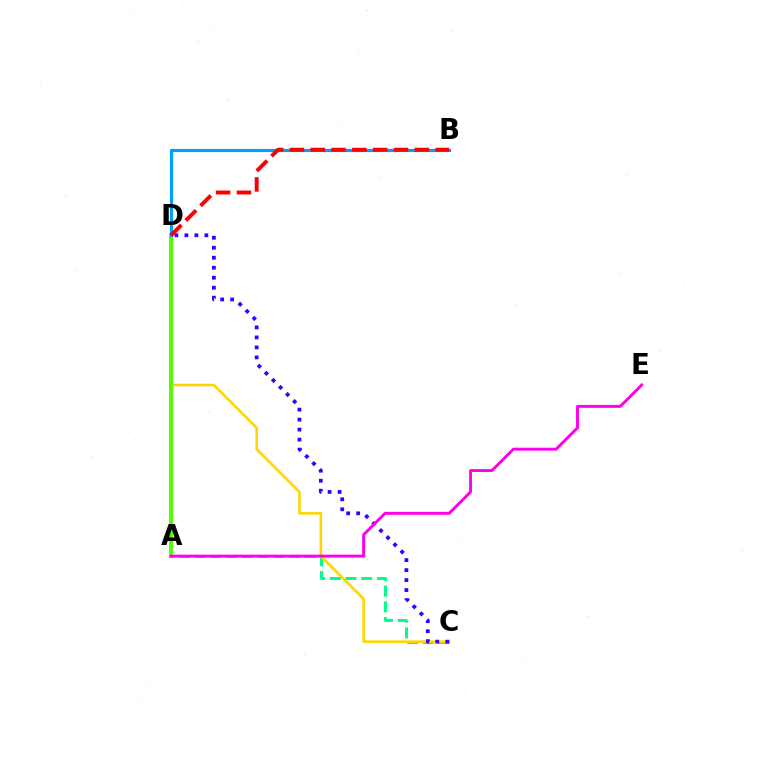{('A', 'C'): [{'color': '#00ff86', 'line_style': 'dashed', 'thickness': 2.13}], ('C', 'D'): [{'color': '#ffd500', 'line_style': 'solid', 'thickness': 1.86}, {'color': '#3700ff', 'line_style': 'dotted', 'thickness': 2.71}], ('A', 'D'): [{'color': '#4fff00', 'line_style': 'solid', 'thickness': 2.81}], ('B', 'D'): [{'color': '#009eff', 'line_style': 'solid', 'thickness': 2.27}, {'color': '#ff0000', 'line_style': 'dashed', 'thickness': 2.83}], ('A', 'E'): [{'color': '#ff00ed', 'line_style': 'solid', 'thickness': 2.12}]}